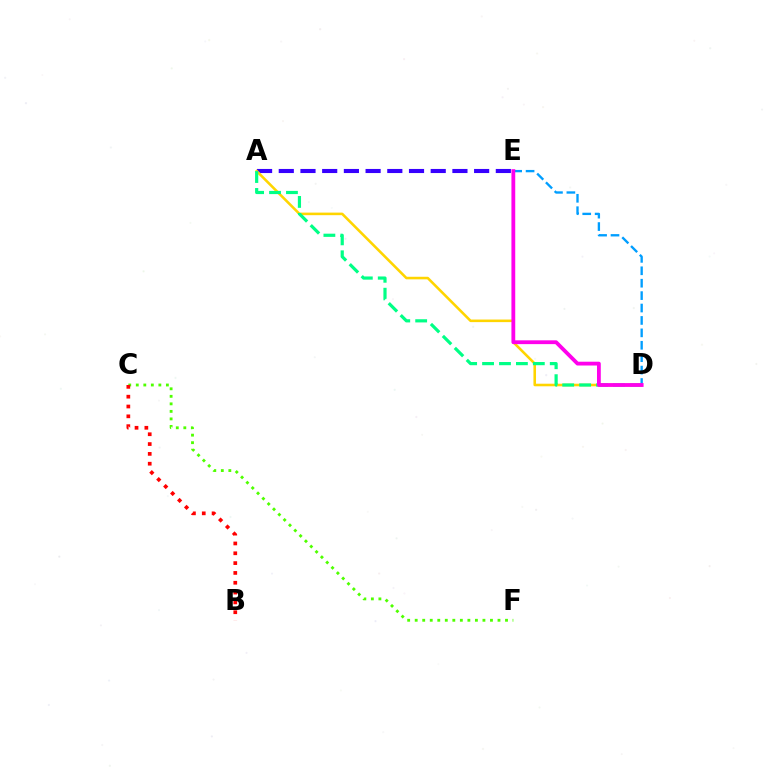{('C', 'F'): [{'color': '#4fff00', 'line_style': 'dotted', 'thickness': 2.04}], ('B', 'C'): [{'color': '#ff0000', 'line_style': 'dotted', 'thickness': 2.67}], ('A', 'E'): [{'color': '#3700ff', 'line_style': 'dashed', 'thickness': 2.95}], ('A', 'D'): [{'color': '#ffd500', 'line_style': 'solid', 'thickness': 1.85}, {'color': '#00ff86', 'line_style': 'dashed', 'thickness': 2.3}], ('D', 'E'): [{'color': '#009eff', 'line_style': 'dashed', 'thickness': 1.69}, {'color': '#ff00ed', 'line_style': 'solid', 'thickness': 2.74}]}